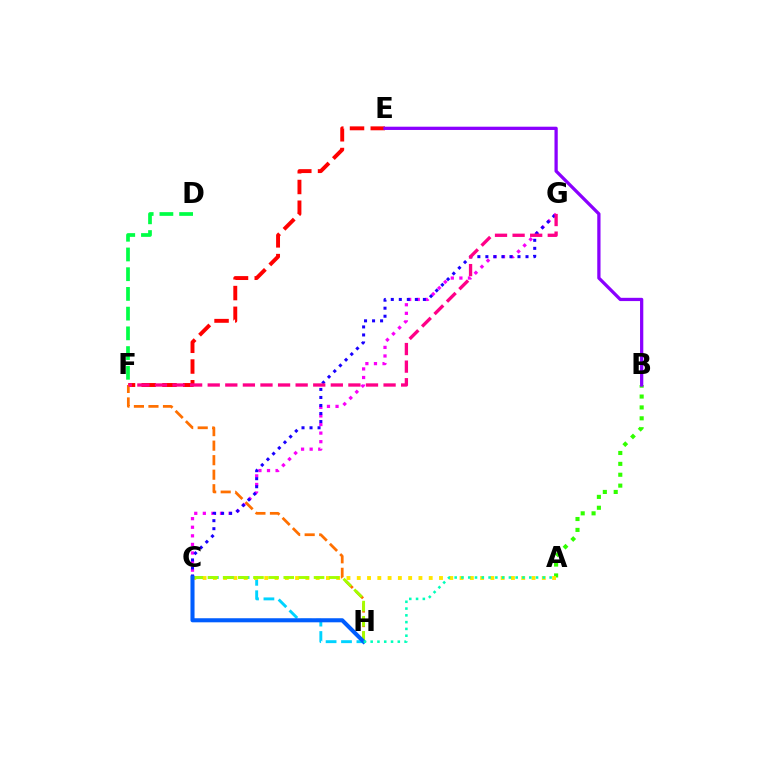{('E', 'F'): [{'color': '#ff0000', 'line_style': 'dashed', 'thickness': 2.82}], ('D', 'F'): [{'color': '#00ff45', 'line_style': 'dashed', 'thickness': 2.68}], ('C', 'H'): [{'color': '#00d3ff', 'line_style': 'dashed', 'thickness': 2.09}, {'color': '#a2ff00', 'line_style': 'dashed', 'thickness': 2.06}, {'color': '#005dff', 'line_style': 'solid', 'thickness': 2.93}], ('F', 'H'): [{'color': '#ff7000', 'line_style': 'dashed', 'thickness': 1.97}], ('C', 'G'): [{'color': '#fa00f9', 'line_style': 'dotted', 'thickness': 2.33}, {'color': '#1900ff', 'line_style': 'dotted', 'thickness': 2.18}], ('F', 'G'): [{'color': '#ff0088', 'line_style': 'dashed', 'thickness': 2.39}], ('A', 'B'): [{'color': '#31ff00', 'line_style': 'dotted', 'thickness': 2.96}], ('A', 'C'): [{'color': '#ffe600', 'line_style': 'dotted', 'thickness': 2.79}], ('B', 'E'): [{'color': '#8a00ff', 'line_style': 'solid', 'thickness': 2.35}], ('A', 'H'): [{'color': '#00ffbb', 'line_style': 'dotted', 'thickness': 1.84}]}